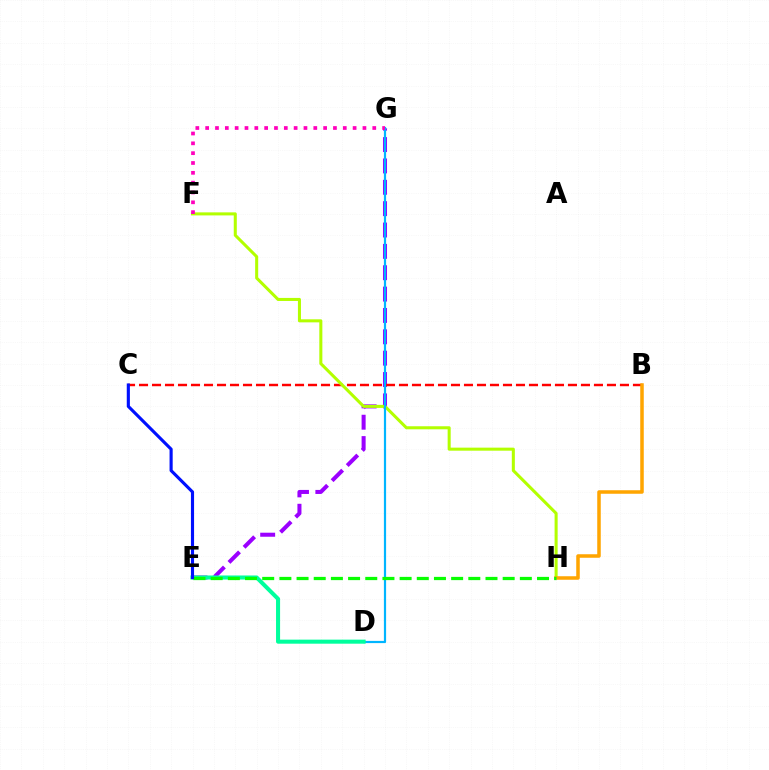{('E', 'G'): [{'color': '#9b00ff', 'line_style': 'dashed', 'thickness': 2.9}], ('B', 'C'): [{'color': '#ff0000', 'line_style': 'dashed', 'thickness': 1.77}], ('F', 'H'): [{'color': '#b3ff00', 'line_style': 'solid', 'thickness': 2.19}], ('B', 'H'): [{'color': '#ffa500', 'line_style': 'solid', 'thickness': 2.54}], ('D', 'G'): [{'color': '#00b5ff', 'line_style': 'solid', 'thickness': 1.59}], ('D', 'E'): [{'color': '#00ff9d', 'line_style': 'solid', 'thickness': 2.92}], ('E', 'H'): [{'color': '#08ff00', 'line_style': 'dashed', 'thickness': 2.33}], ('F', 'G'): [{'color': '#ff00bd', 'line_style': 'dotted', 'thickness': 2.67}], ('C', 'E'): [{'color': '#0010ff', 'line_style': 'solid', 'thickness': 2.25}]}